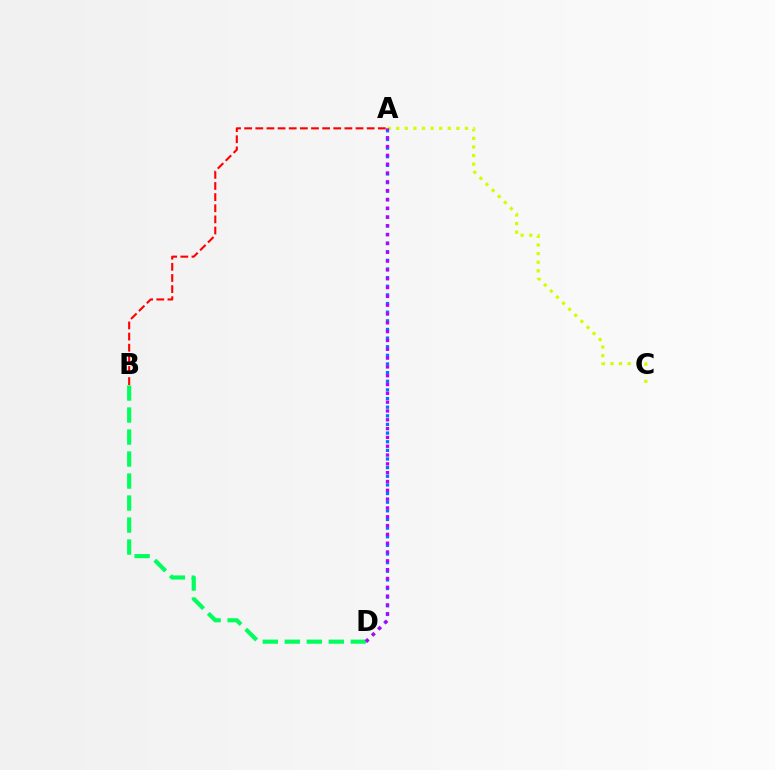{('A', 'D'): [{'color': '#0074ff', 'line_style': 'dotted', 'thickness': 2.35}, {'color': '#b900ff', 'line_style': 'dotted', 'thickness': 2.39}], ('A', 'C'): [{'color': '#d1ff00', 'line_style': 'dotted', 'thickness': 2.33}], ('B', 'D'): [{'color': '#00ff5c', 'line_style': 'dashed', 'thickness': 2.99}], ('A', 'B'): [{'color': '#ff0000', 'line_style': 'dashed', 'thickness': 1.51}]}